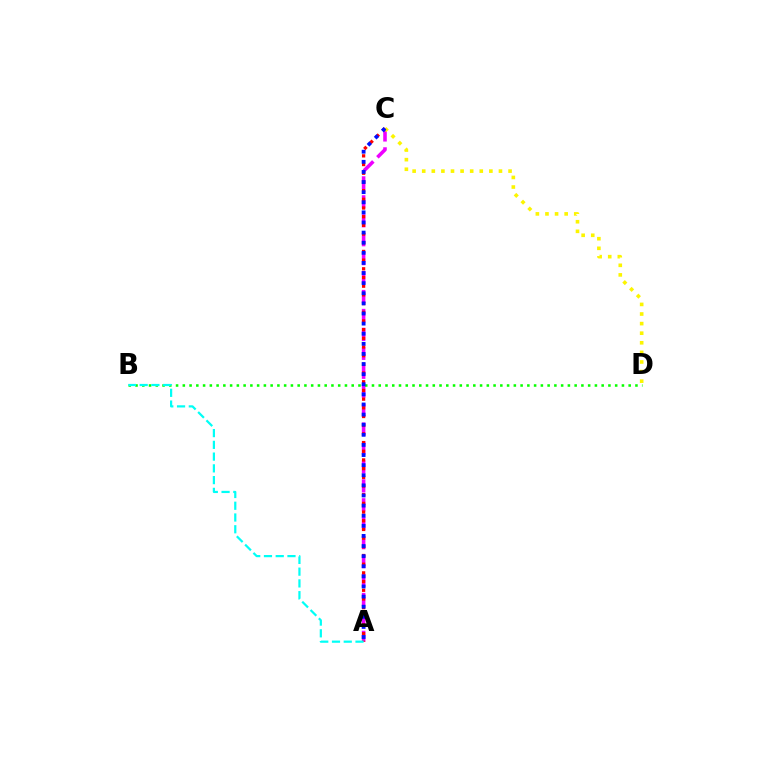{('A', 'C'): [{'color': '#ee00ff', 'line_style': 'dashed', 'thickness': 2.57}, {'color': '#ff0000', 'line_style': 'dotted', 'thickness': 2.36}, {'color': '#0010ff', 'line_style': 'dotted', 'thickness': 2.75}], ('C', 'D'): [{'color': '#fcf500', 'line_style': 'dotted', 'thickness': 2.61}], ('B', 'D'): [{'color': '#08ff00', 'line_style': 'dotted', 'thickness': 1.84}], ('A', 'B'): [{'color': '#00fff6', 'line_style': 'dashed', 'thickness': 1.6}]}